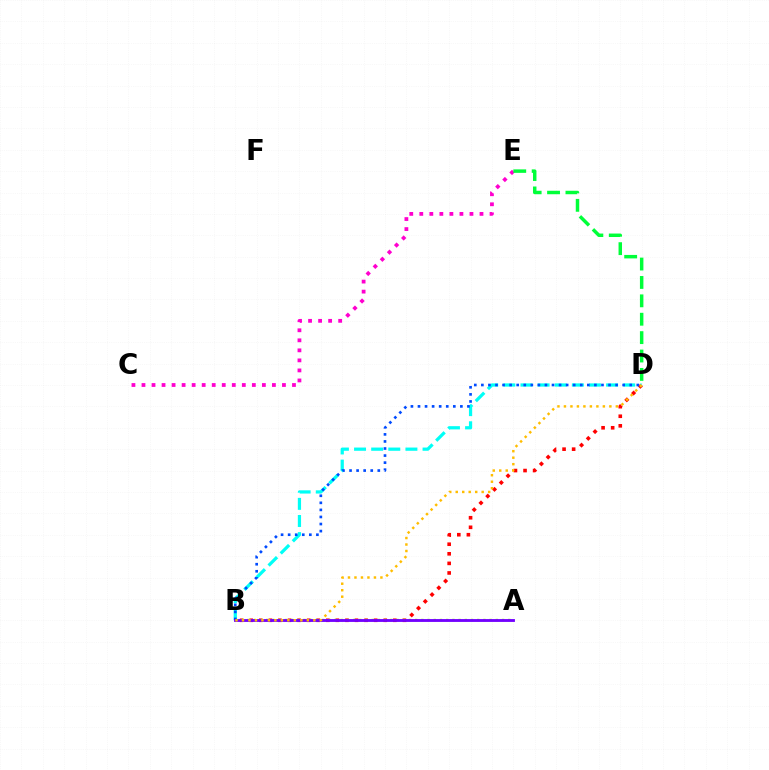{('B', 'D'): [{'color': '#ff0000', 'line_style': 'dotted', 'thickness': 2.6}, {'color': '#00fff6', 'line_style': 'dashed', 'thickness': 2.33}, {'color': '#004bff', 'line_style': 'dotted', 'thickness': 1.92}, {'color': '#ffbd00', 'line_style': 'dotted', 'thickness': 1.76}], ('A', 'B'): [{'color': '#84ff00', 'line_style': 'dotted', 'thickness': 1.69}, {'color': '#7200ff', 'line_style': 'solid', 'thickness': 2.05}], ('C', 'E'): [{'color': '#ff00cf', 'line_style': 'dotted', 'thickness': 2.73}], ('D', 'E'): [{'color': '#00ff39', 'line_style': 'dashed', 'thickness': 2.5}]}